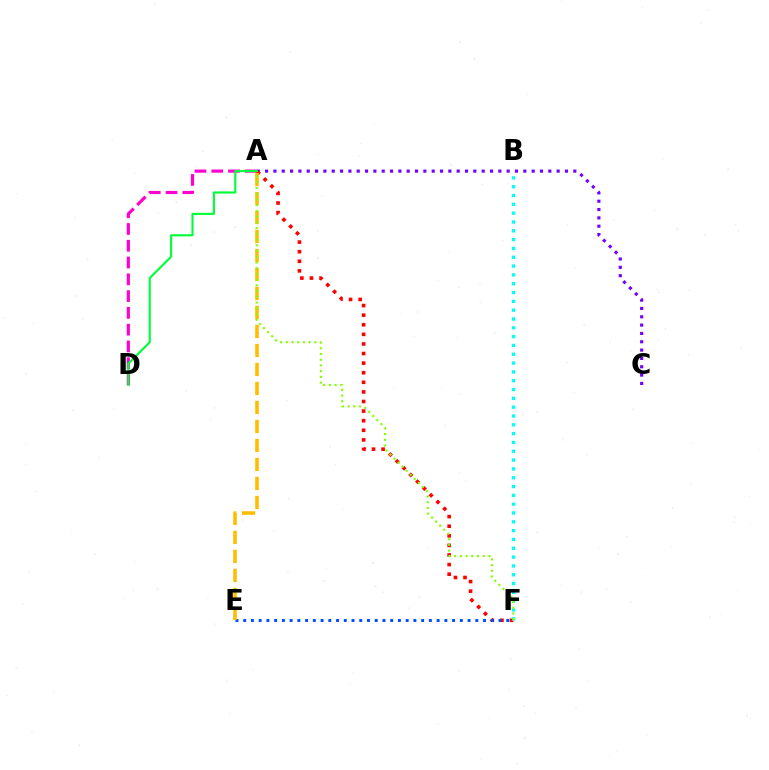{('A', 'D'): [{'color': '#ff00cf', 'line_style': 'dashed', 'thickness': 2.28}, {'color': '#00ff39', 'line_style': 'solid', 'thickness': 1.53}], ('A', 'C'): [{'color': '#7200ff', 'line_style': 'dotted', 'thickness': 2.26}], ('A', 'F'): [{'color': '#ff0000', 'line_style': 'dotted', 'thickness': 2.61}, {'color': '#84ff00', 'line_style': 'dotted', 'thickness': 1.56}], ('B', 'F'): [{'color': '#00fff6', 'line_style': 'dotted', 'thickness': 2.4}], ('E', 'F'): [{'color': '#004bff', 'line_style': 'dotted', 'thickness': 2.1}], ('A', 'E'): [{'color': '#ffbd00', 'line_style': 'dashed', 'thickness': 2.58}]}